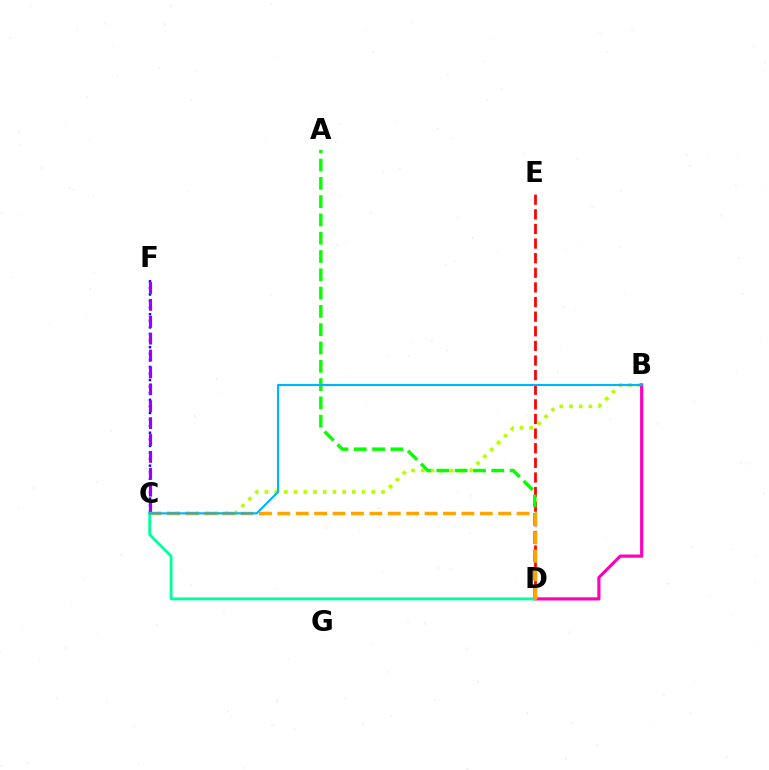{('D', 'E'): [{'color': '#ff0000', 'line_style': 'dashed', 'thickness': 1.99}], ('B', 'C'): [{'color': '#b3ff00', 'line_style': 'dotted', 'thickness': 2.64}, {'color': '#00b5ff', 'line_style': 'solid', 'thickness': 1.55}], ('B', 'D'): [{'color': '#ff00bd', 'line_style': 'solid', 'thickness': 2.28}], ('C', 'F'): [{'color': '#0010ff', 'line_style': 'dotted', 'thickness': 1.79}, {'color': '#9b00ff', 'line_style': 'dashed', 'thickness': 2.3}], ('A', 'D'): [{'color': '#08ff00', 'line_style': 'dashed', 'thickness': 2.49}], ('C', 'D'): [{'color': '#00ff9d', 'line_style': 'solid', 'thickness': 2.06}, {'color': '#ffa500', 'line_style': 'dashed', 'thickness': 2.5}]}